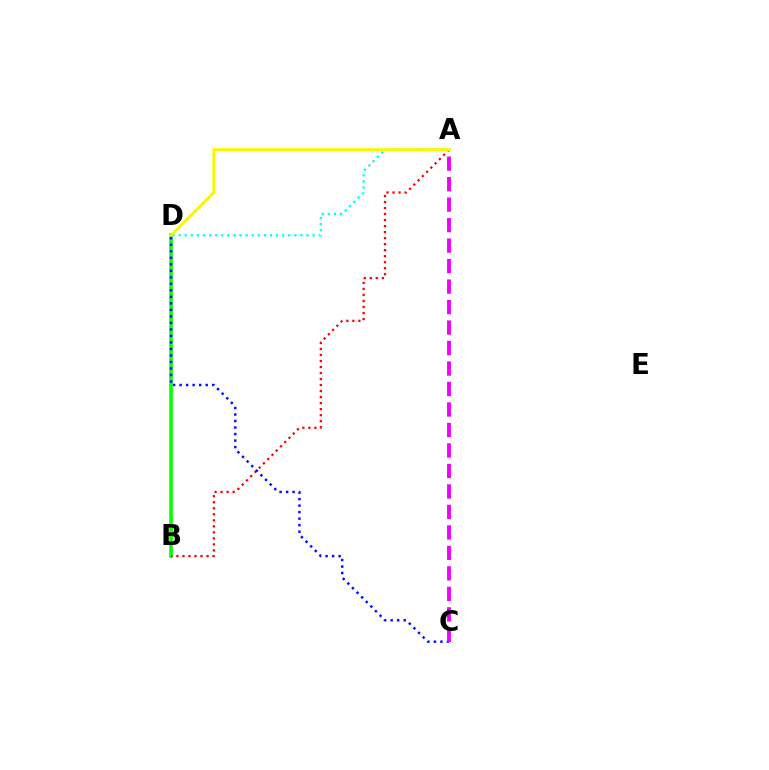{('B', 'D'): [{'color': '#08ff00', 'line_style': 'solid', 'thickness': 2.57}], ('A', 'B'): [{'color': '#ff0000', 'line_style': 'dotted', 'thickness': 1.64}], ('C', 'D'): [{'color': '#0010ff', 'line_style': 'dotted', 'thickness': 1.77}], ('A', 'C'): [{'color': '#ee00ff', 'line_style': 'dashed', 'thickness': 2.78}], ('A', 'D'): [{'color': '#00fff6', 'line_style': 'dotted', 'thickness': 1.65}, {'color': '#fcf500', 'line_style': 'solid', 'thickness': 2.2}]}